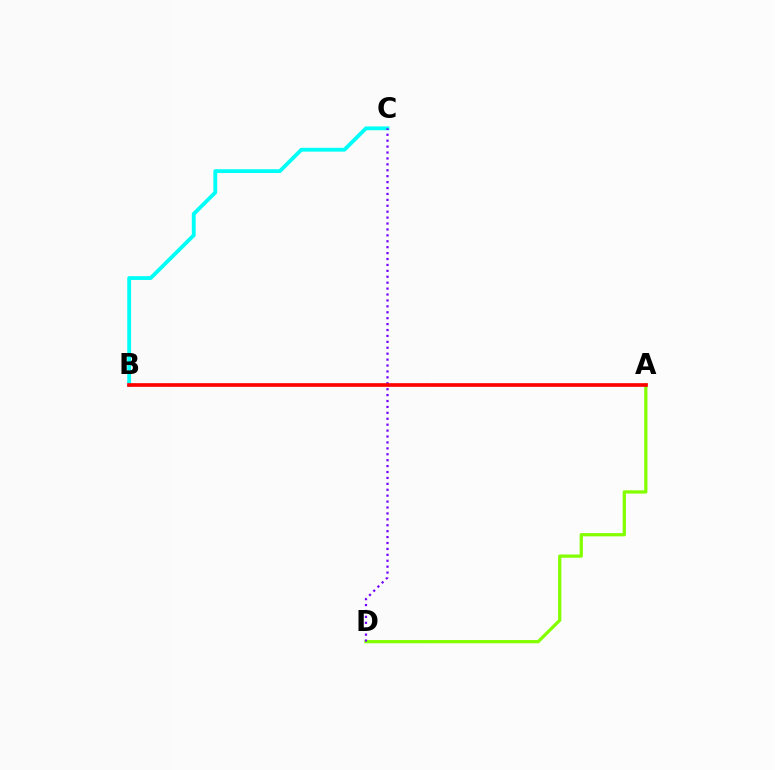{('B', 'C'): [{'color': '#00fff6', 'line_style': 'solid', 'thickness': 2.76}], ('A', 'D'): [{'color': '#84ff00', 'line_style': 'solid', 'thickness': 2.34}], ('C', 'D'): [{'color': '#7200ff', 'line_style': 'dotted', 'thickness': 1.61}], ('A', 'B'): [{'color': '#ff0000', 'line_style': 'solid', 'thickness': 2.64}]}